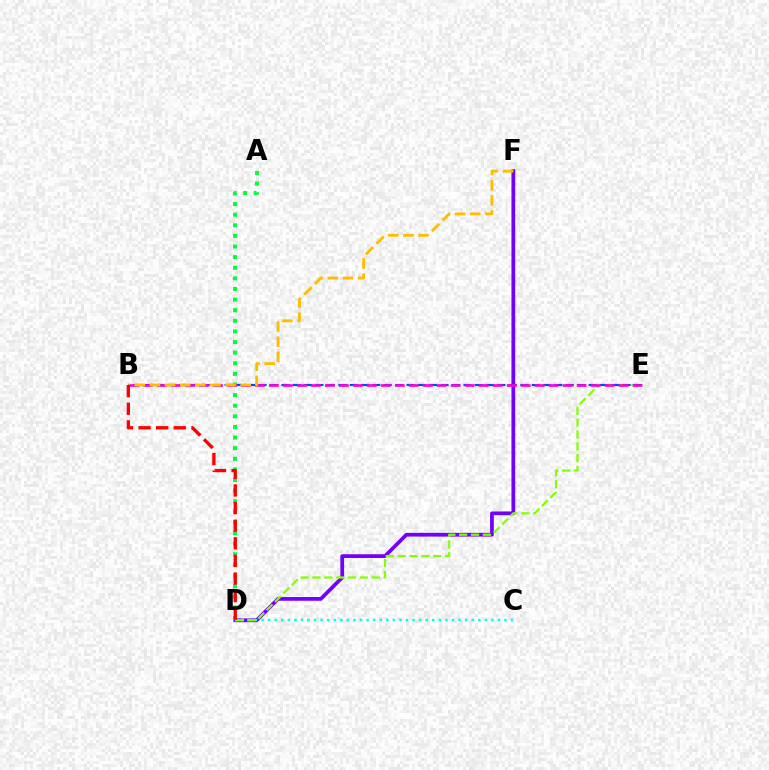{('D', 'F'): [{'color': '#7200ff', 'line_style': 'solid', 'thickness': 2.69}], ('C', 'D'): [{'color': '#00fff6', 'line_style': 'dotted', 'thickness': 1.78}], ('D', 'E'): [{'color': '#84ff00', 'line_style': 'dashed', 'thickness': 1.61}], ('B', 'E'): [{'color': '#004bff', 'line_style': 'dashed', 'thickness': 1.55}, {'color': '#ff00cf', 'line_style': 'dashed', 'thickness': 1.9}], ('A', 'D'): [{'color': '#00ff39', 'line_style': 'dotted', 'thickness': 2.88}], ('B', 'F'): [{'color': '#ffbd00', 'line_style': 'dashed', 'thickness': 2.05}], ('B', 'D'): [{'color': '#ff0000', 'line_style': 'dashed', 'thickness': 2.39}]}